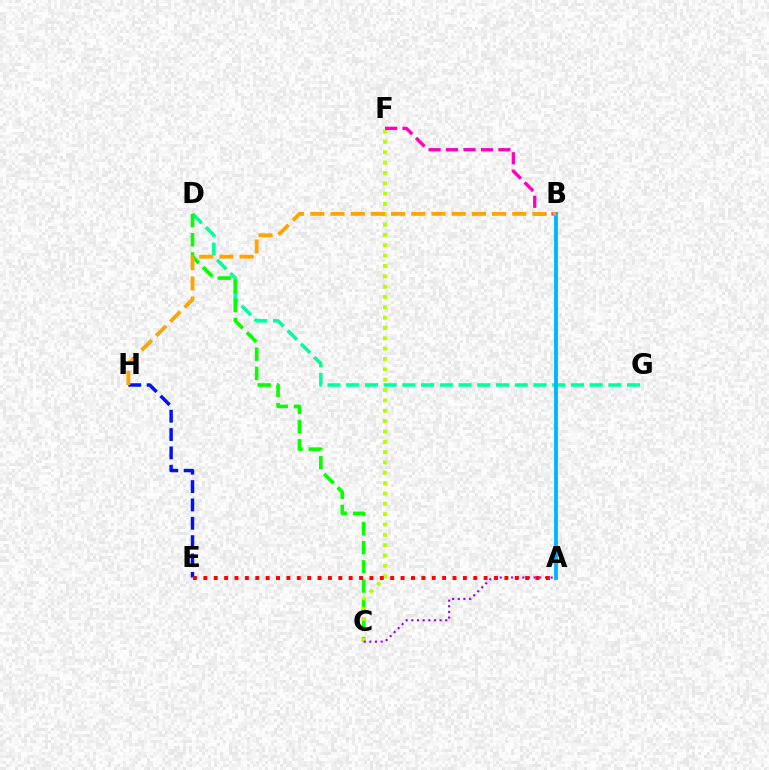{('D', 'G'): [{'color': '#00ff9d', 'line_style': 'dashed', 'thickness': 2.54}], ('C', 'D'): [{'color': '#08ff00', 'line_style': 'dashed', 'thickness': 2.61}], ('C', 'F'): [{'color': '#b3ff00', 'line_style': 'dotted', 'thickness': 2.81}], ('A', 'C'): [{'color': '#9b00ff', 'line_style': 'dotted', 'thickness': 1.54}], ('E', 'H'): [{'color': '#0010ff', 'line_style': 'dashed', 'thickness': 2.49}], ('A', 'B'): [{'color': '#00b5ff', 'line_style': 'solid', 'thickness': 2.76}], ('A', 'E'): [{'color': '#ff0000', 'line_style': 'dotted', 'thickness': 2.82}], ('B', 'F'): [{'color': '#ff00bd', 'line_style': 'dashed', 'thickness': 2.37}], ('B', 'H'): [{'color': '#ffa500', 'line_style': 'dashed', 'thickness': 2.74}]}